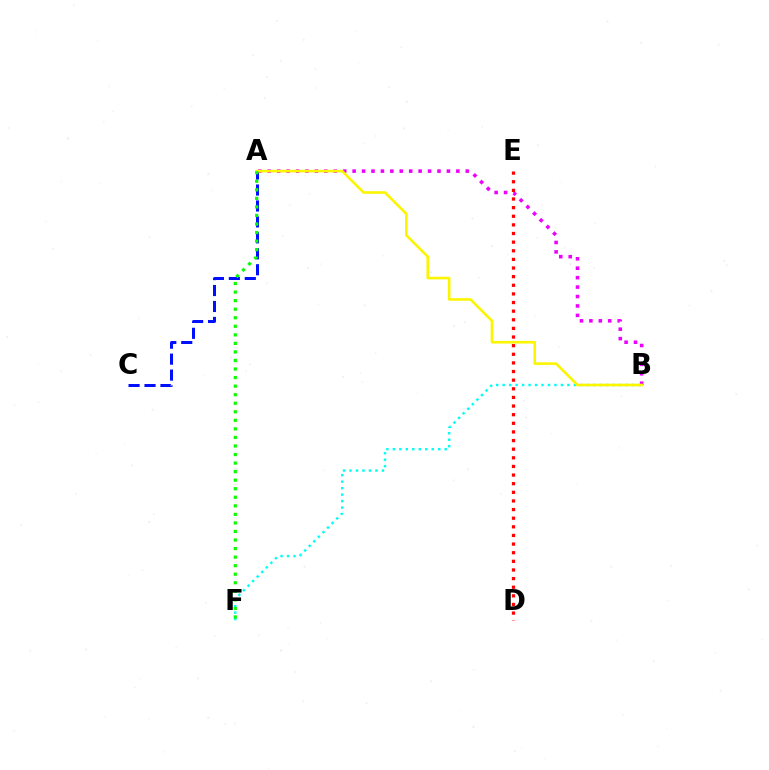{('B', 'F'): [{'color': '#00fff6', 'line_style': 'dotted', 'thickness': 1.76}], ('A', 'C'): [{'color': '#0010ff', 'line_style': 'dashed', 'thickness': 2.17}], ('A', 'B'): [{'color': '#ee00ff', 'line_style': 'dotted', 'thickness': 2.56}, {'color': '#fcf500', 'line_style': 'solid', 'thickness': 1.88}], ('D', 'E'): [{'color': '#ff0000', 'line_style': 'dotted', 'thickness': 2.34}], ('A', 'F'): [{'color': '#08ff00', 'line_style': 'dotted', 'thickness': 2.32}]}